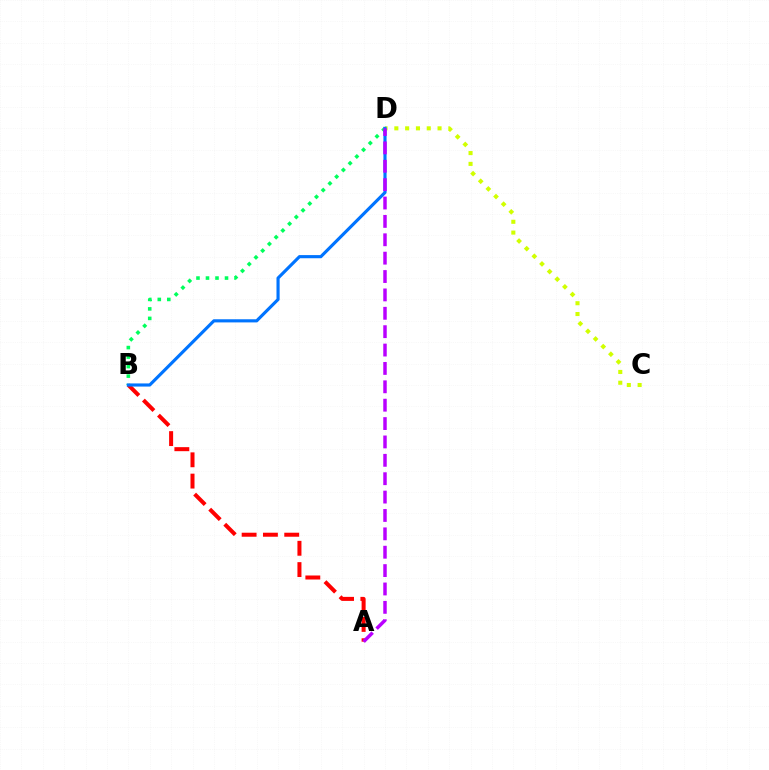{('C', 'D'): [{'color': '#d1ff00', 'line_style': 'dotted', 'thickness': 2.94}], ('B', 'D'): [{'color': '#00ff5c', 'line_style': 'dotted', 'thickness': 2.58}, {'color': '#0074ff', 'line_style': 'solid', 'thickness': 2.26}], ('A', 'B'): [{'color': '#ff0000', 'line_style': 'dashed', 'thickness': 2.89}], ('A', 'D'): [{'color': '#b900ff', 'line_style': 'dashed', 'thickness': 2.5}]}